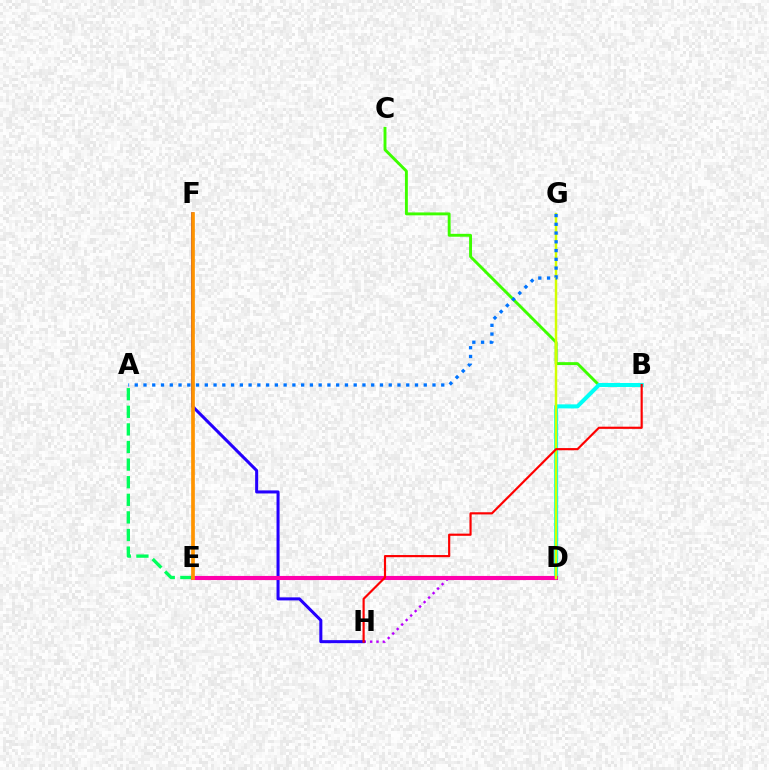{('D', 'H'): [{'color': '#b900ff', 'line_style': 'dotted', 'thickness': 1.72}], ('A', 'E'): [{'color': '#00ff5c', 'line_style': 'dashed', 'thickness': 2.39}], ('F', 'H'): [{'color': '#2500ff', 'line_style': 'solid', 'thickness': 2.19}], ('B', 'C'): [{'color': '#3dff00', 'line_style': 'solid', 'thickness': 2.09}], ('B', 'D'): [{'color': '#00fff6', 'line_style': 'solid', 'thickness': 2.91}], ('D', 'E'): [{'color': '#ff00ac', 'line_style': 'solid', 'thickness': 2.96}], ('D', 'G'): [{'color': '#d1ff00', 'line_style': 'solid', 'thickness': 1.77}], ('E', 'F'): [{'color': '#ff9400', 'line_style': 'solid', 'thickness': 2.66}], ('B', 'H'): [{'color': '#ff0000', 'line_style': 'solid', 'thickness': 1.56}], ('A', 'G'): [{'color': '#0074ff', 'line_style': 'dotted', 'thickness': 2.38}]}